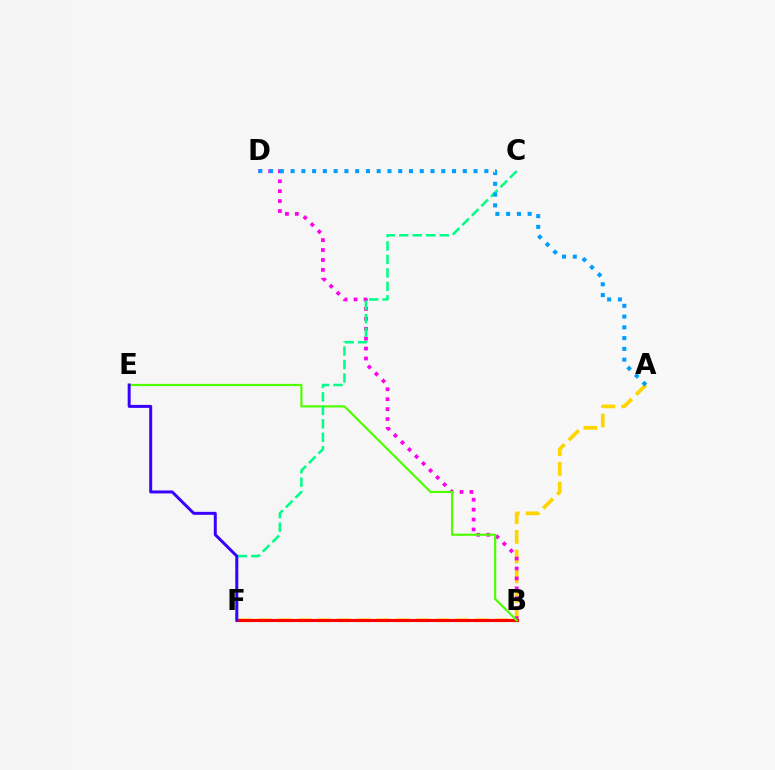{('A', 'F'): [{'color': '#ffd500', 'line_style': 'dashed', 'thickness': 2.68}], ('B', 'D'): [{'color': '#ff00ed', 'line_style': 'dotted', 'thickness': 2.7}], ('B', 'F'): [{'color': '#ff0000', 'line_style': 'solid', 'thickness': 2.23}], ('B', 'E'): [{'color': '#4fff00', 'line_style': 'solid', 'thickness': 1.57}], ('C', 'F'): [{'color': '#00ff86', 'line_style': 'dashed', 'thickness': 1.83}], ('A', 'D'): [{'color': '#009eff', 'line_style': 'dotted', 'thickness': 2.92}], ('E', 'F'): [{'color': '#3700ff', 'line_style': 'solid', 'thickness': 2.14}]}